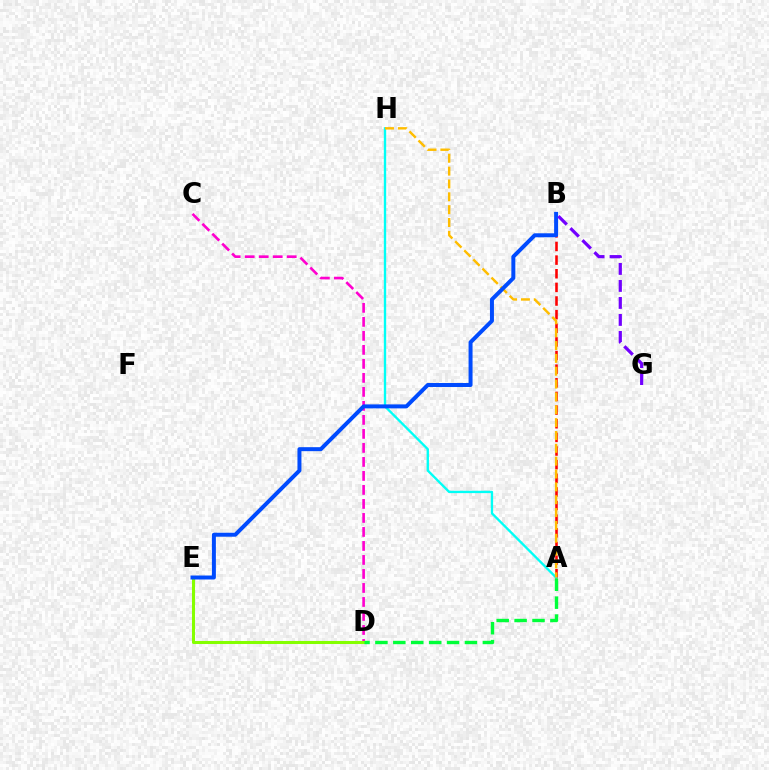{('A', 'B'): [{'color': '#ff0000', 'line_style': 'dashed', 'thickness': 1.85}], ('A', 'H'): [{'color': '#00fff6', 'line_style': 'solid', 'thickness': 1.69}, {'color': '#ffbd00', 'line_style': 'dashed', 'thickness': 1.75}], ('C', 'D'): [{'color': '#ff00cf', 'line_style': 'dashed', 'thickness': 1.9}], ('D', 'E'): [{'color': '#84ff00', 'line_style': 'solid', 'thickness': 2.19}], ('B', 'E'): [{'color': '#004bff', 'line_style': 'solid', 'thickness': 2.87}], ('B', 'G'): [{'color': '#7200ff', 'line_style': 'dashed', 'thickness': 2.31}], ('A', 'D'): [{'color': '#00ff39', 'line_style': 'dashed', 'thickness': 2.43}]}